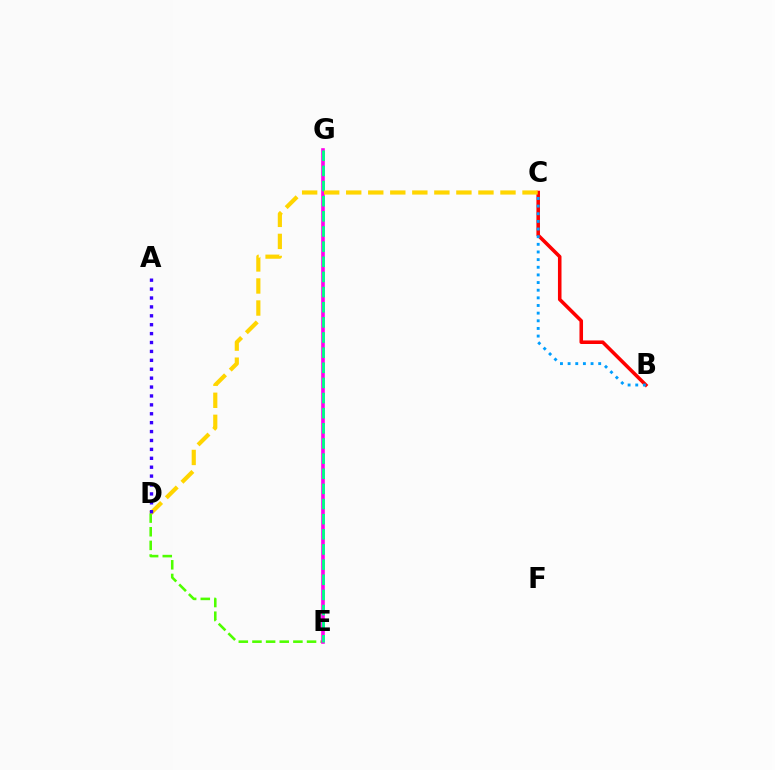{('D', 'E'): [{'color': '#4fff00', 'line_style': 'dashed', 'thickness': 1.85}], ('B', 'C'): [{'color': '#ff0000', 'line_style': 'solid', 'thickness': 2.56}, {'color': '#009eff', 'line_style': 'dotted', 'thickness': 2.08}], ('E', 'G'): [{'color': '#ff00ed', 'line_style': 'solid', 'thickness': 2.6}, {'color': '#00ff86', 'line_style': 'dashed', 'thickness': 2.06}], ('C', 'D'): [{'color': '#ffd500', 'line_style': 'dashed', 'thickness': 2.99}], ('A', 'D'): [{'color': '#3700ff', 'line_style': 'dotted', 'thickness': 2.42}]}